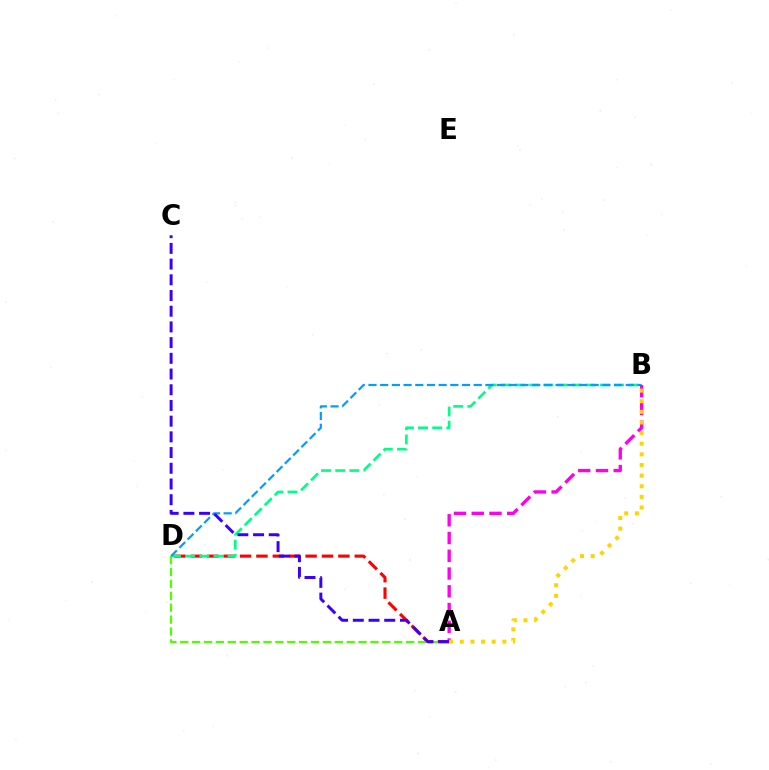{('A', 'D'): [{'color': '#ff0000', 'line_style': 'dashed', 'thickness': 2.23}, {'color': '#4fff00', 'line_style': 'dashed', 'thickness': 1.62}], ('B', 'D'): [{'color': '#00ff86', 'line_style': 'dashed', 'thickness': 1.92}, {'color': '#009eff', 'line_style': 'dashed', 'thickness': 1.59}], ('A', 'B'): [{'color': '#ff00ed', 'line_style': 'dashed', 'thickness': 2.41}, {'color': '#ffd500', 'line_style': 'dotted', 'thickness': 2.89}], ('A', 'C'): [{'color': '#3700ff', 'line_style': 'dashed', 'thickness': 2.13}]}